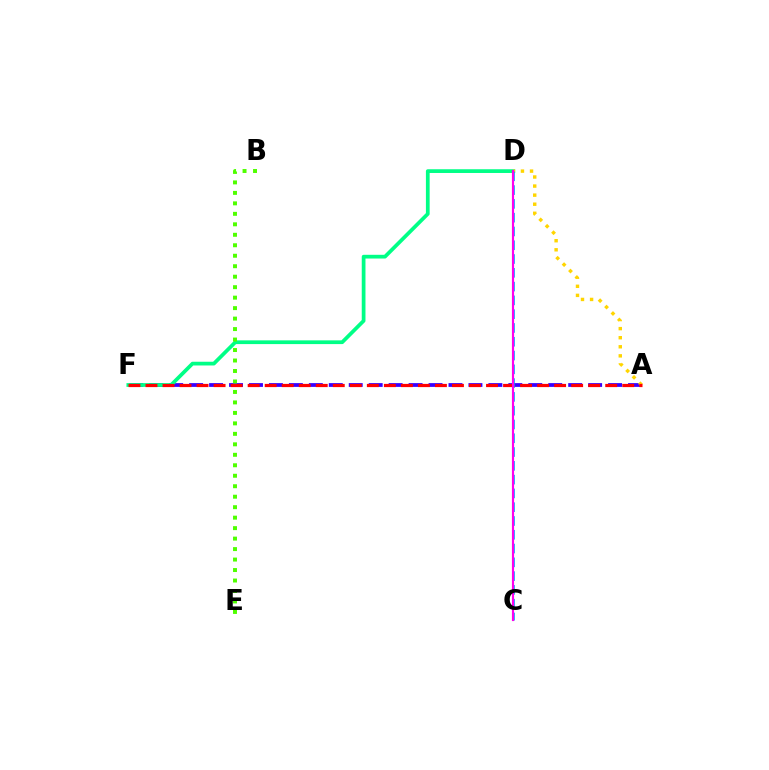{('A', 'F'): [{'color': '#3700ff', 'line_style': 'dashed', 'thickness': 2.71}, {'color': '#ff0000', 'line_style': 'dashed', 'thickness': 2.31}], ('D', 'F'): [{'color': '#00ff86', 'line_style': 'solid', 'thickness': 2.69}], ('A', 'D'): [{'color': '#ffd500', 'line_style': 'dotted', 'thickness': 2.47}], ('B', 'E'): [{'color': '#4fff00', 'line_style': 'dotted', 'thickness': 2.85}], ('C', 'D'): [{'color': '#009eff', 'line_style': 'dashed', 'thickness': 1.87}, {'color': '#ff00ed', 'line_style': 'solid', 'thickness': 1.55}]}